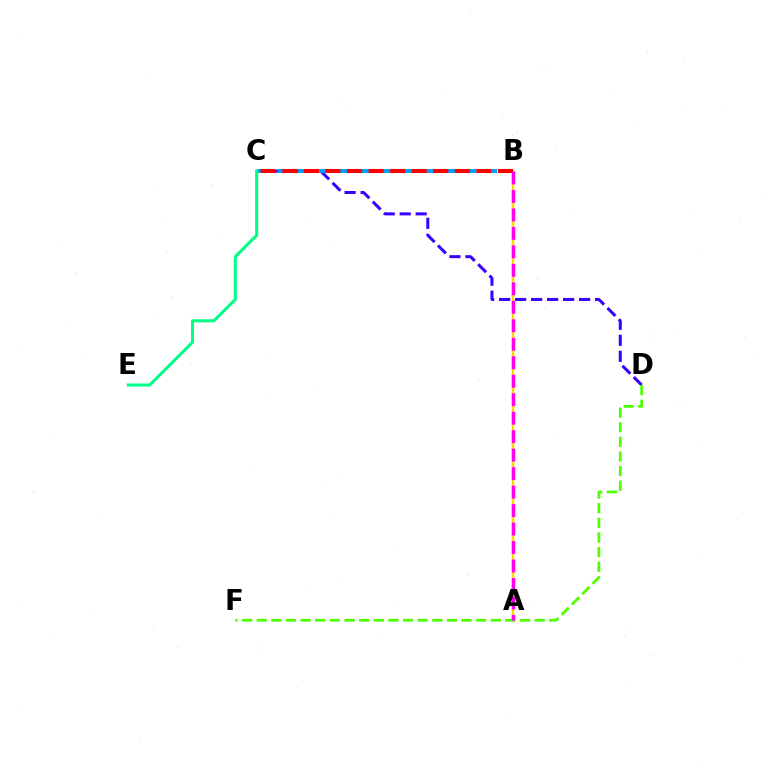{('C', 'D'): [{'color': '#3700ff', 'line_style': 'dashed', 'thickness': 2.17}], ('A', 'B'): [{'color': '#ffd500', 'line_style': 'solid', 'thickness': 1.76}, {'color': '#ff00ed', 'line_style': 'dashed', 'thickness': 2.51}], ('B', 'C'): [{'color': '#009eff', 'line_style': 'dashed', 'thickness': 2.79}, {'color': '#ff0000', 'line_style': 'dashed', 'thickness': 2.93}], ('C', 'E'): [{'color': '#00ff86', 'line_style': 'solid', 'thickness': 2.2}], ('D', 'F'): [{'color': '#4fff00', 'line_style': 'dashed', 'thickness': 1.99}]}